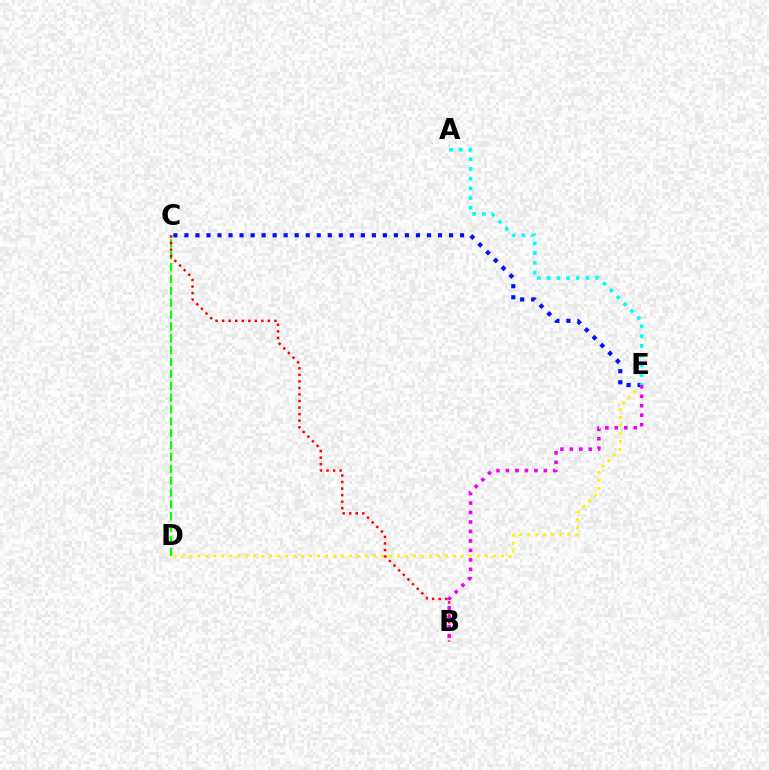{('C', 'D'): [{'color': '#08ff00', 'line_style': 'dashed', 'thickness': 1.61}], ('D', 'E'): [{'color': '#fcf500', 'line_style': 'dotted', 'thickness': 2.17}], ('B', 'C'): [{'color': '#ff0000', 'line_style': 'dotted', 'thickness': 1.78}], ('C', 'E'): [{'color': '#0010ff', 'line_style': 'dotted', 'thickness': 3.0}], ('B', 'E'): [{'color': '#ee00ff', 'line_style': 'dotted', 'thickness': 2.57}], ('A', 'E'): [{'color': '#00fff6', 'line_style': 'dotted', 'thickness': 2.64}]}